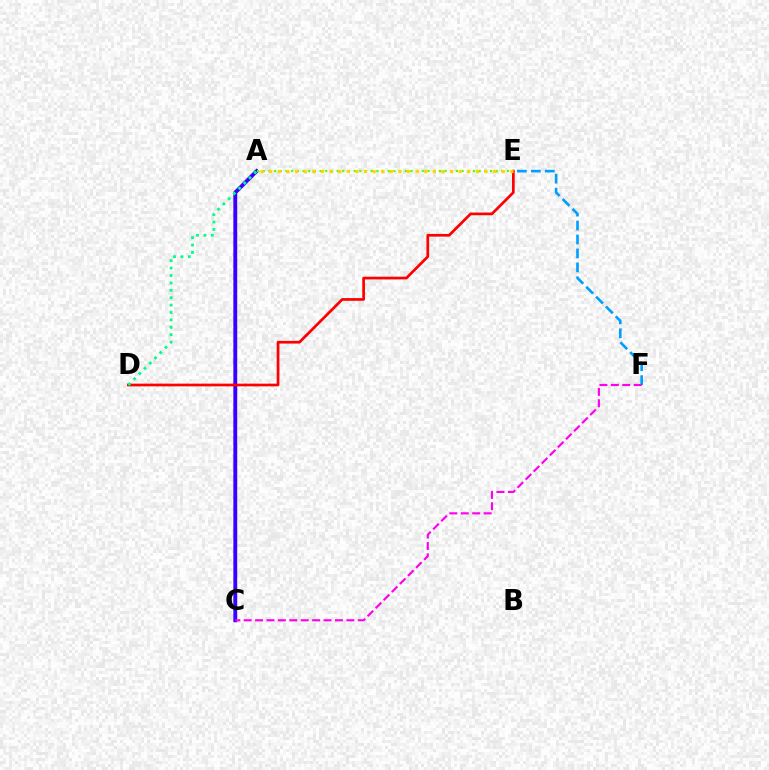{('A', 'C'): [{'color': '#3700ff', 'line_style': 'solid', 'thickness': 2.78}], ('E', 'F'): [{'color': '#009eff', 'line_style': 'dashed', 'thickness': 1.89}], ('C', 'F'): [{'color': '#ff00ed', 'line_style': 'dashed', 'thickness': 1.55}], ('A', 'E'): [{'color': '#4fff00', 'line_style': 'dotted', 'thickness': 1.54}, {'color': '#ffd500', 'line_style': 'dotted', 'thickness': 2.34}], ('D', 'E'): [{'color': '#ff0000', 'line_style': 'solid', 'thickness': 1.95}], ('A', 'D'): [{'color': '#00ff86', 'line_style': 'dotted', 'thickness': 2.01}]}